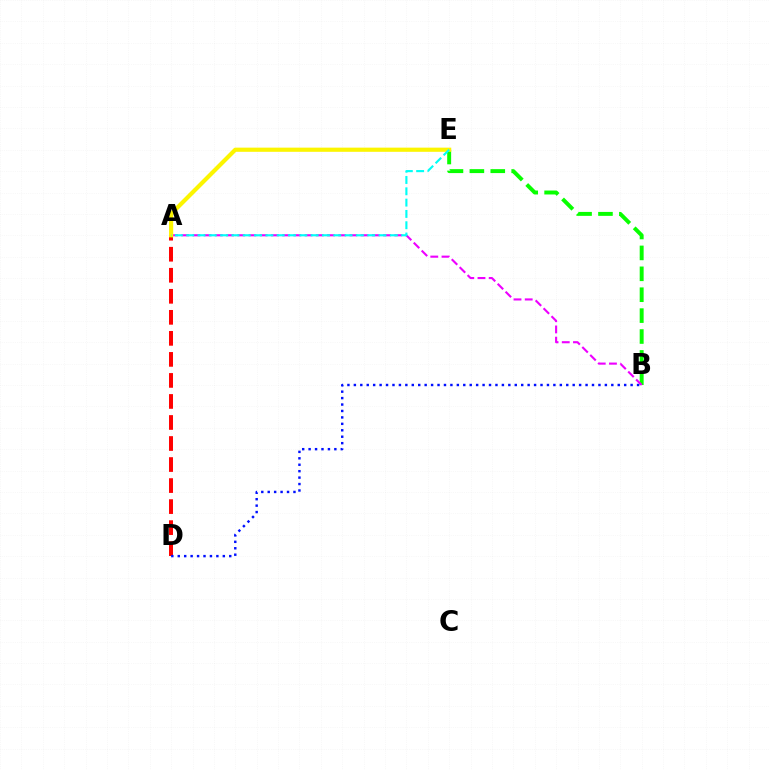{('B', 'E'): [{'color': '#08ff00', 'line_style': 'dashed', 'thickness': 2.84}], ('A', 'D'): [{'color': '#ff0000', 'line_style': 'dashed', 'thickness': 2.86}], ('A', 'B'): [{'color': '#ee00ff', 'line_style': 'dashed', 'thickness': 1.52}], ('A', 'E'): [{'color': '#fcf500', 'line_style': 'solid', 'thickness': 3.0}, {'color': '#00fff6', 'line_style': 'dashed', 'thickness': 1.54}], ('B', 'D'): [{'color': '#0010ff', 'line_style': 'dotted', 'thickness': 1.75}]}